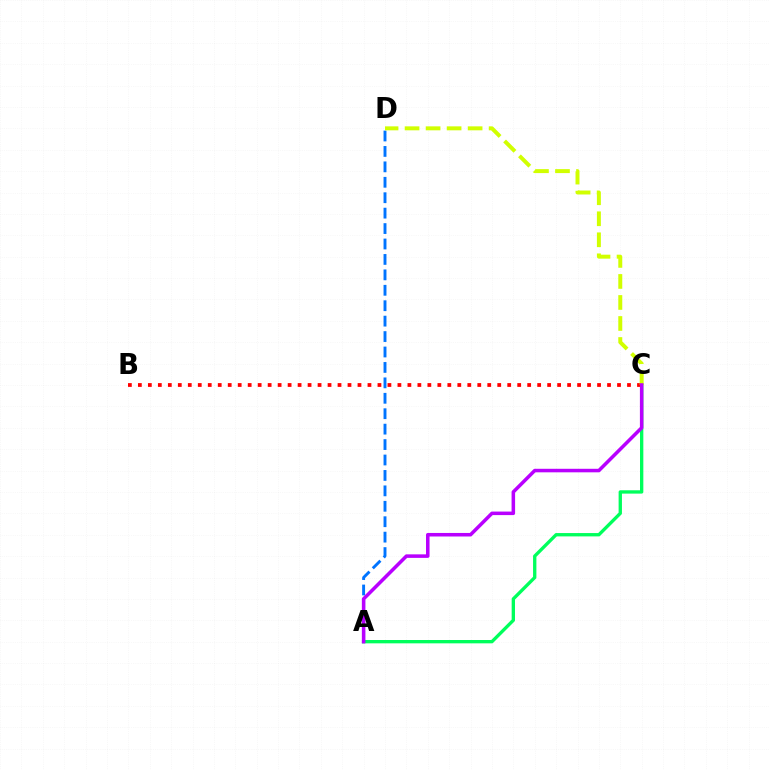{('B', 'C'): [{'color': '#ff0000', 'line_style': 'dotted', 'thickness': 2.71}], ('A', 'D'): [{'color': '#0074ff', 'line_style': 'dashed', 'thickness': 2.1}], ('A', 'C'): [{'color': '#00ff5c', 'line_style': 'solid', 'thickness': 2.4}, {'color': '#b900ff', 'line_style': 'solid', 'thickness': 2.54}], ('C', 'D'): [{'color': '#d1ff00', 'line_style': 'dashed', 'thickness': 2.86}]}